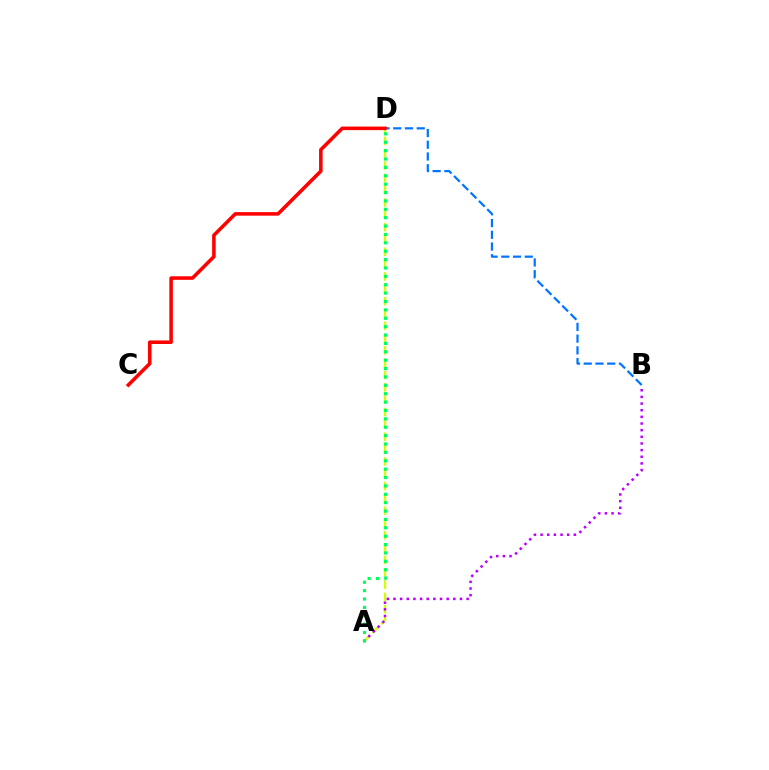{('A', 'D'): [{'color': '#d1ff00', 'line_style': 'dashed', 'thickness': 1.67}, {'color': '#00ff5c', 'line_style': 'dotted', 'thickness': 2.28}], ('B', 'D'): [{'color': '#0074ff', 'line_style': 'dashed', 'thickness': 1.59}], ('A', 'B'): [{'color': '#b900ff', 'line_style': 'dotted', 'thickness': 1.81}], ('C', 'D'): [{'color': '#ff0000', 'line_style': 'solid', 'thickness': 2.56}]}